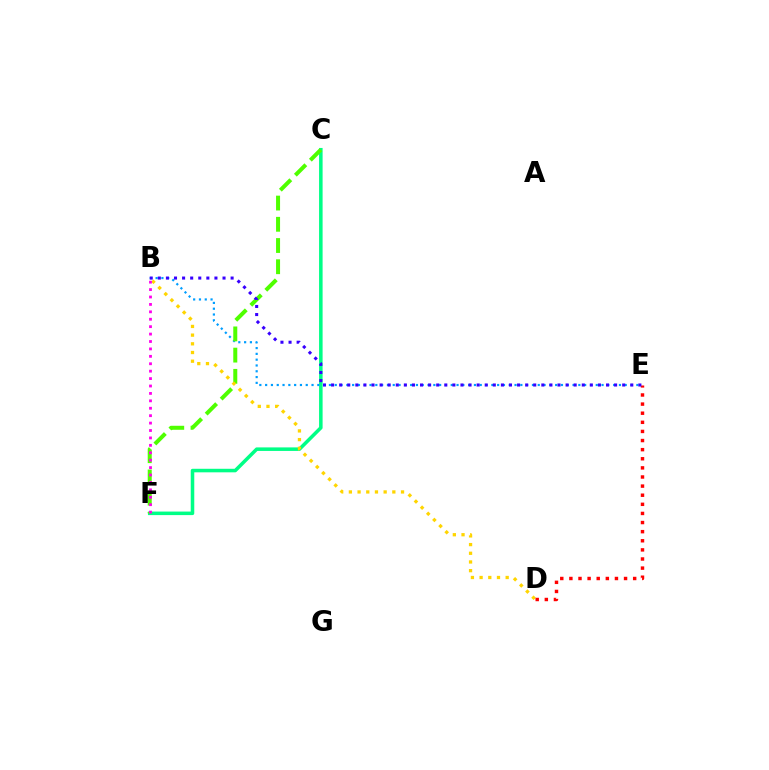{('C', 'F'): [{'color': '#00ff86', 'line_style': 'solid', 'thickness': 2.55}, {'color': '#4fff00', 'line_style': 'dashed', 'thickness': 2.88}], ('B', 'E'): [{'color': '#009eff', 'line_style': 'dotted', 'thickness': 1.58}, {'color': '#3700ff', 'line_style': 'dotted', 'thickness': 2.2}], ('B', 'D'): [{'color': '#ffd500', 'line_style': 'dotted', 'thickness': 2.36}], ('B', 'F'): [{'color': '#ff00ed', 'line_style': 'dotted', 'thickness': 2.02}], ('D', 'E'): [{'color': '#ff0000', 'line_style': 'dotted', 'thickness': 2.48}]}